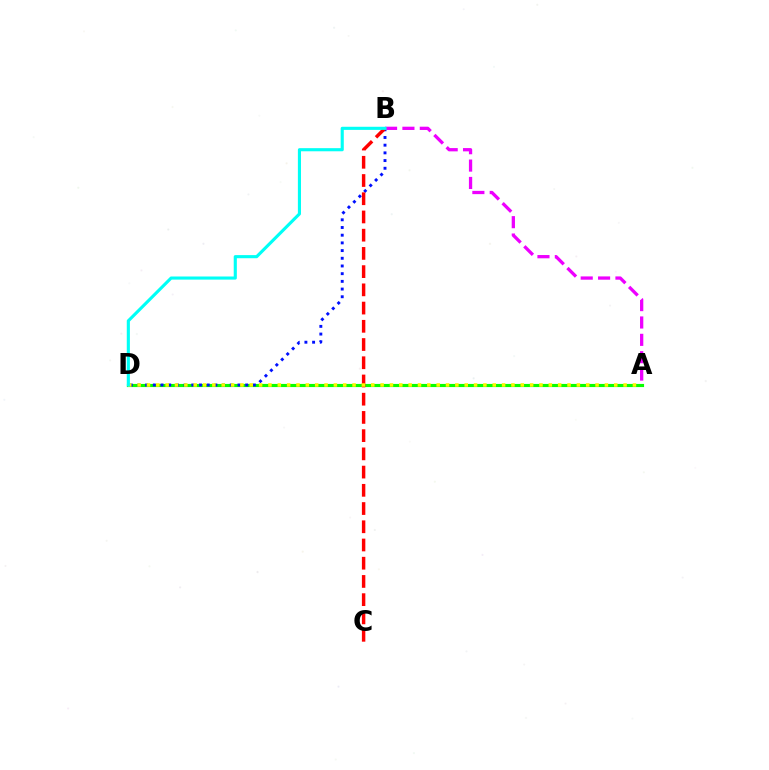{('A', 'D'): [{'color': '#08ff00', 'line_style': 'solid', 'thickness': 2.26}, {'color': '#fcf500', 'line_style': 'dotted', 'thickness': 2.54}], ('B', 'D'): [{'color': '#0010ff', 'line_style': 'dotted', 'thickness': 2.09}, {'color': '#00fff6', 'line_style': 'solid', 'thickness': 2.25}], ('A', 'B'): [{'color': '#ee00ff', 'line_style': 'dashed', 'thickness': 2.36}], ('B', 'C'): [{'color': '#ff0000', 'line_style': 'dashed', 'thickness': 2.48}]}